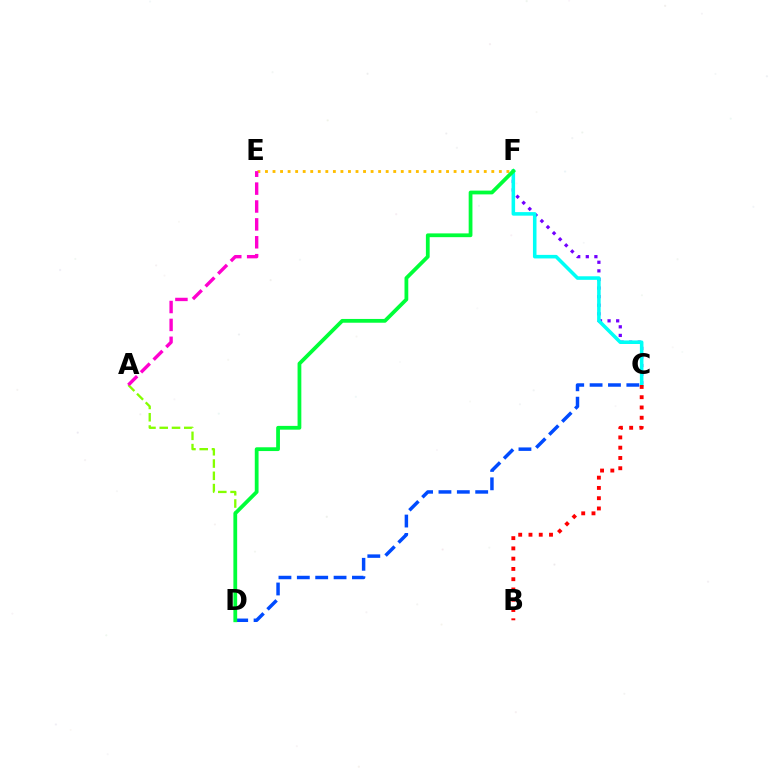{('C', 'F'): [{'color': '#7200ff', 'line_style': 'dotted', 'thickness': 2.33}, {'color': '#00fff6', 'line_style': 'solid', 'thickness': 2.56}], ('E', 'F'): [{'color': '#ffbd00', 'line_style': 'dotted', 'thickness': 2.05}], ('A', 'D'): [{'color': '#84ff00', 'line_style': 'dashed', 'thickness': 1.67}], ('B', 'C'): [{'color': '#ff0000', 'line_style': 'dotted', 'thickness': 2.79}], ('A', 'E'): [{'color': '#ff00cf', 'line_style': 'dashed', 'thickness': 2.43}], ('C', 'D'): [{'color': '#004bff', 'line_style': 'dashed', 'thickness': 2.5}], ('D', 'F'): [{'color': '#00ff39', 'line_style': 'solid', 'thickness': 2.72}]}